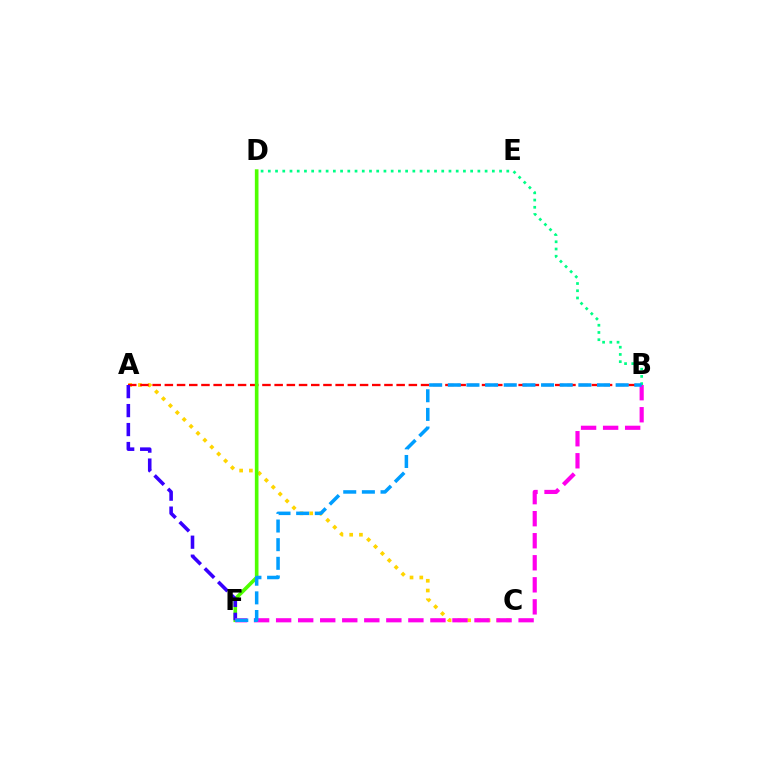{('A', 'C'): [{'color': '#ffd500', 'line_style': 'dotted', 'thickness': 2.65}], ('A', 'B'): [{'color': '#ff0000', 'line_style': 'dashed', 'thickness': 1.66}], ('D', 'F'): [{'color': '#4fff00', 'line_style': 'solid', 'thickness': 2.62}], ('A', 'F'): [{'color': '#3700ff', 'line_style': 'dashed', 'thickness': 2.58}], ('B', 'D'): [{'color': '#00ff86', 'line_style': 'dotted', 'thickness': 1.96}], ('B', 'F'): [{'color': '#ff00ed', 'line_style': 'dashed', 'thickness': 2.99}, {'color': '#009eff', 'line_style': 'dashed', 'thickness': 2.53}]}